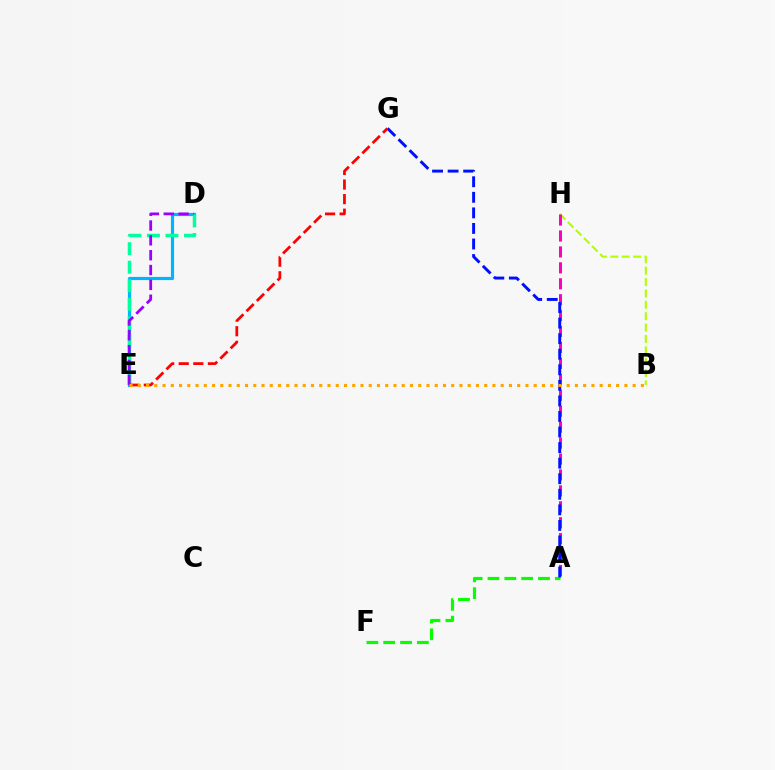{('D', 'E'): [{'color': '#00b5ff', 'line_style': 'solid', 'thickness': 2.28}, {'color': '#00ff9d', 'line_style': 'dashed', 'thickness': 2.52}, {'color': '#9b00ff', 'line_style': 'dashed', 'thickness': 2.02}], ('B', 'H'): [{'color': '#b3ff00', 'line_style': 'dashed', 'thickness': 1.55}], ('A', 'F'): [{'color': '#08ff00', 'line_style': 'dashed', 'thickness': 2.29}], ('A', 'H'): [{'color': '#ff00bd', 'line_style': 'dashed', 'thickness': 2.16}], ('A', 'G'): [{'color': '#0010ff', 'line_style': 'dashed', 'thickness': 2.11}], ('E', 'G'): [{'color': '#ff0000', 'line_style': 'dashed', 'thickness': 1.98}], ('B', 'E'): [{'color': '#ffa500', 'line_style': 'dotted', 'thickness': 2.24}]}